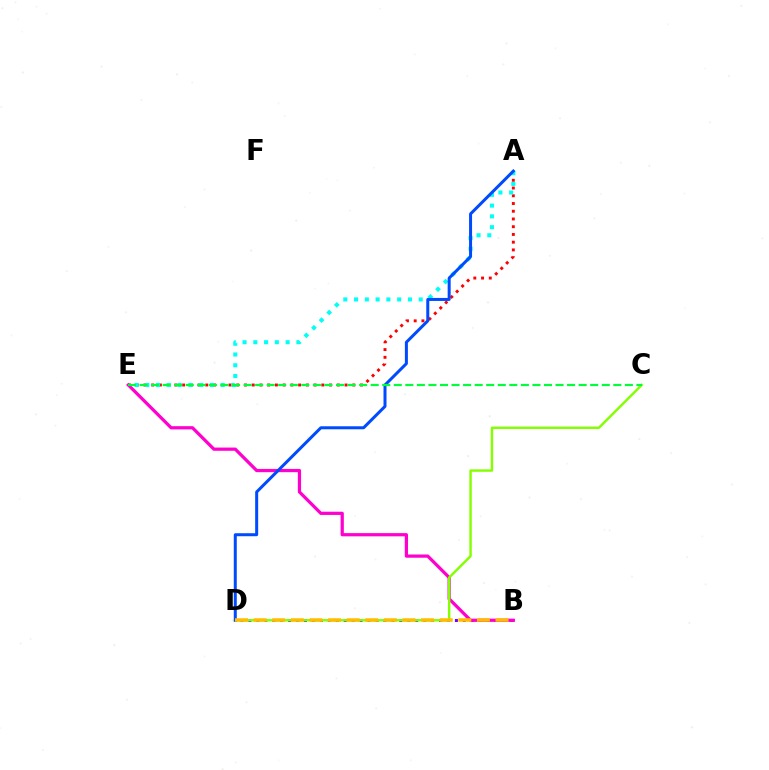{('A', 'E'): [{'color': '#ff0000', 'line_style': 'dotted', 'thickness': 2.1}, {'color': '#00fff6', 'line_style': 'dotted', 'thickness': 2.93}], ('B', 'D'): [{'color': '#7200ff', 'line_style': 'dotted', 'thickness': 2.16}, {'color': '#ffbd00', 'line_style': 'dashed', 'thickness': 2.53}], ('B', 'E'): [{'color': '#ff00cf', 'line_style': 'solid', 'thickness': 2.32}], ('C', 'D'): [{'color': '#84ff00', 'line_style': 'solid', 'thickness': 1.75}], ('A', 'D'): [{'color': '#004bff', 'line_style': 'solid', 'thickness': 2.16}], ('C', 'E'): [{'color': '#00ff39', 'line_style': 'dashed', 'thickness': 1.57}]}